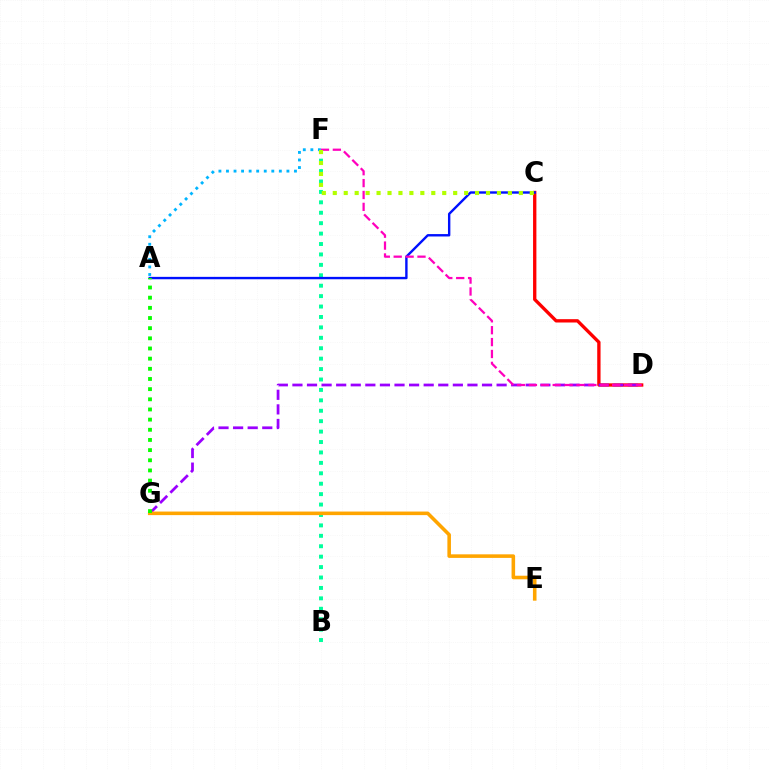{('B', 'F'): [{'color': '#00ff9d', 'line_style': 'dotted', 'thickness': 2.83}], ('C', 'D'): [{'color': '#ff0000', 'line_style': 'solid', 'thickness': 2.4}], ('D', 'G'): [{'color': '#9b00ff', 'line_style': 'dashed', 'thickness': 1.98}], ('A', 'F'): [{'color': '#00b5ff', 'line_style': 'dotted', 'thickness': 2.05}], ('A', 'C'): [{'color': '#0010ff', 'line_style': 'solid', 'thickness': 1.72}], ('D', 'F'): [{'color': '#ff00bd', 'line_style': 'dashed', 'thickness': 1.62}], ('E', 'G'): [{'color': '#ffa500', 'line_style': 'solid', 'thickness': 2.57}], ('C', 'F'): [{'color': '#b3ff00', 'line_style': 'dotted', 'thickness': 2.97}], ('A', 'G'): [{'color': '#08ff00', 'line_style': 'dotted', 'thickness': 2.76}]}